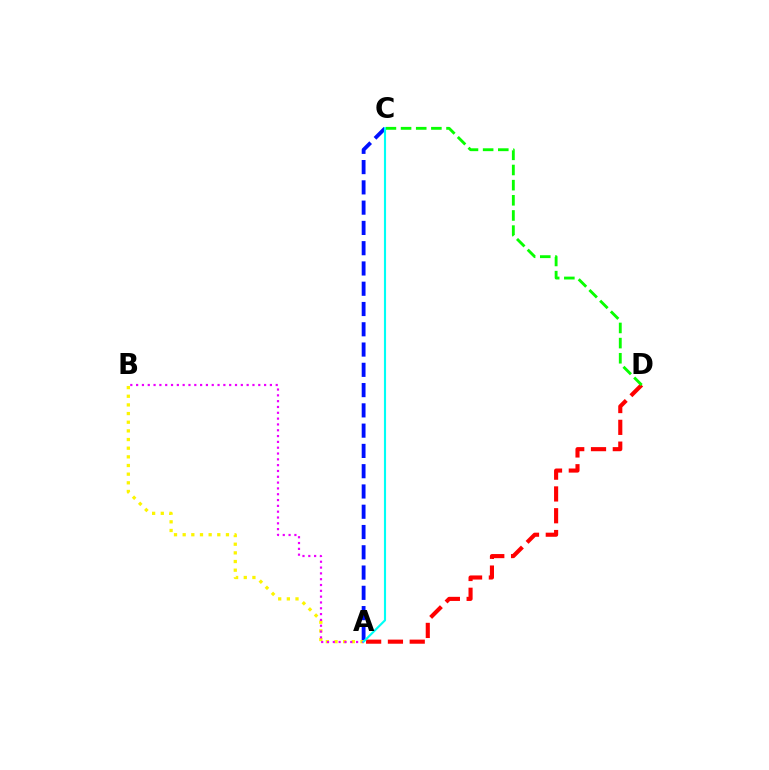{('A', 'C'): [{'color': '#0010ff', 'line_style': 'dashed', 'thickness': 2.75}, {'color': '#00fff6', 'line_style': 'solid', 'thickness': 1.53}], ('A', 'D'): [{'color': '#ff0000', 'line_style': 'dashed', 'thickness': 2.96}], ('A', 'B'): [{'color': '#fcf500', 'line_style': 'dotted', 'thickness': 2.35}, {'color': '#ee00ff', 'line_style': 'dotted', 'thickness': 1.58}], ('C', 'D'): [{'color': '#08ff00', 'line_style': 'dashed', 'thickness': 2.06}]}